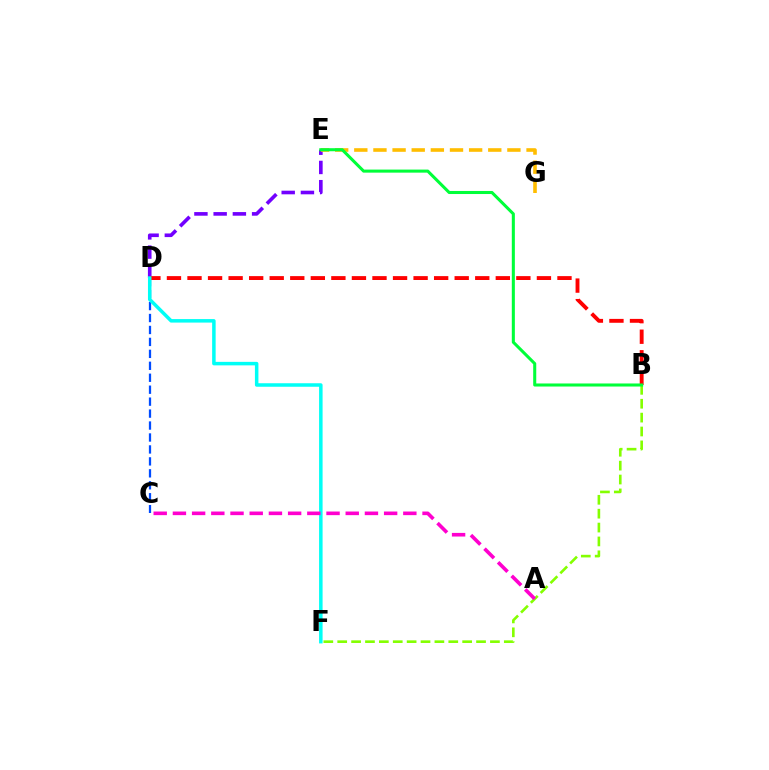{('B', 'F'): [{'color': '#84ff00', 'line_style': 'dashed', 'thickness': 1.89}], ('D', 'E'): [{'color': '#7200ff', 'line_style': 'dashed', 'thickness': 2.61}], ('E', 'G'): [{'color': '#ffbd00', 'line_style': 'dashed', 'thickness': 2.6}], ('C', 'D'): [{'color': '#004bff', 'line_style': 'dashed', 'thickness': 1.62}], ('B', 'D'): [{'color': '#ff0000', 'line_style': 'dashed', 'thickness': 2.79}], ('D', 'F'): [{'color': '#00fff6', 'line_style': 'solid', 'thickness': 2.52}], ('A', 'C'): [{'color': '#ff00cf', 'line_style': 'dashed', 'thickness': 2.61}], ('B', 'E'): [{'color': '#00ff39', 'line_style': 'solid', 'thickness': 2.2}]}